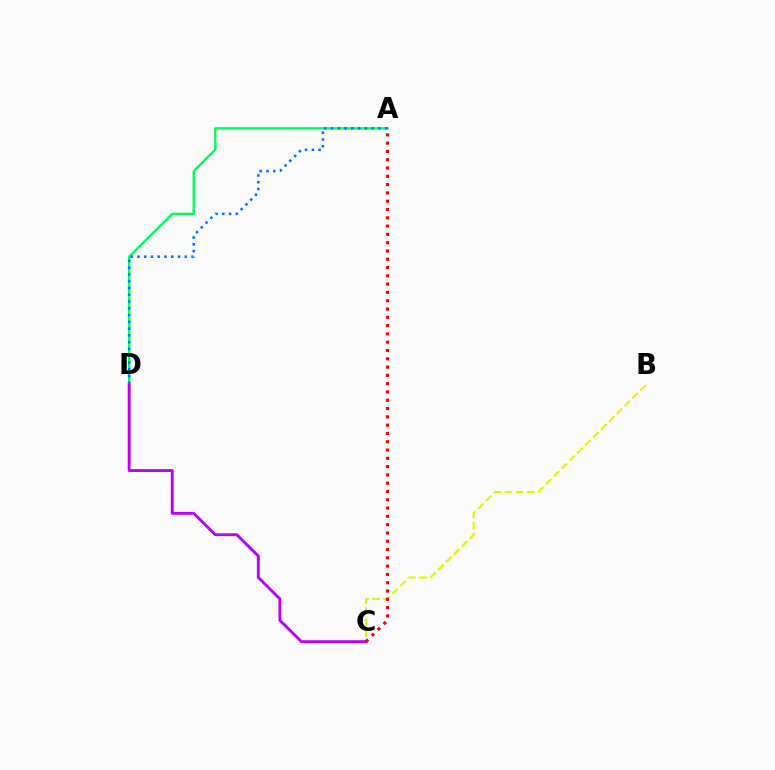{('B', 'C'): [{'color': '#d1ff00', 'line_style': 'dashed', 'thickness': 1.51}], ('A', 'D'): [{'color': '#00ff5c', 'line_style': 'solid', 'thickness': 1.72}, {'color': '#0074ff', 'line_style': 'dotted', 'thickness': 1.84}], ('C', 'D'): [{'color': '#b900ff', 'line_style': 'solid', 'thickness': 2.07}], ('A', 'C'): [{'color': '#ff0000', 'line_style': 'dotted', 'thickness': 2.25}]}